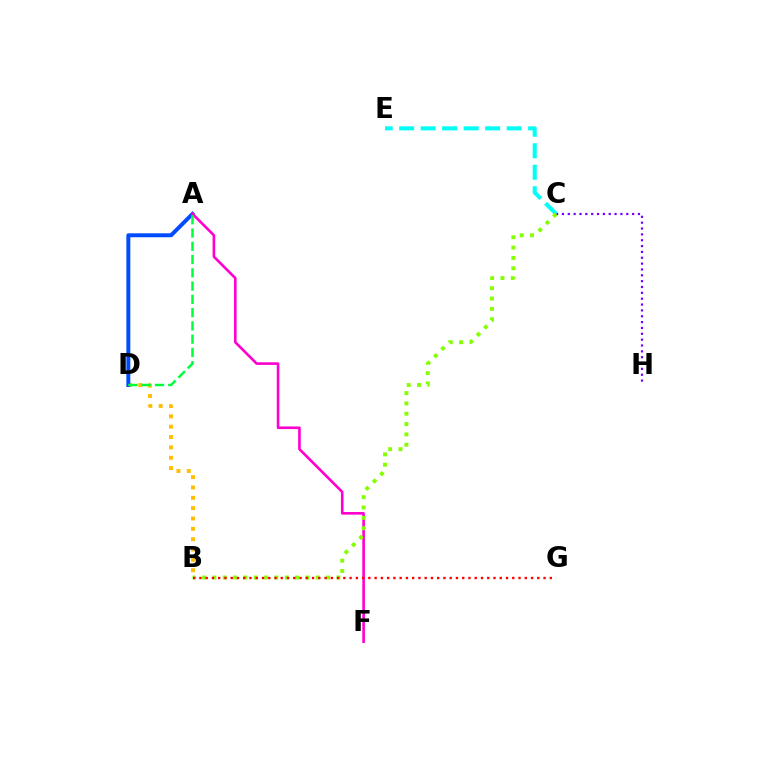{('C', 'H'): [{'color': '#7200ff', 'line_style': 'dotted', 'thickness': 1.59}], ('B', 'D'): [{'color': '#ffbd00', 'line_style': 'dotted', 'thickness': 2.81}], ('C', 'E'): [{'color': '#00fff6', 'line_style': 'dashed', 'thickness': 2.92}], ('A', 'D'): [{'color': '#004bff', 'line_style': 'solid', 'thickness': 2.85}, {'color': '#00ff39', 'line_style': 'dashed', 'thickness': 1.8}], ('A', 'F'): [{'color': '#ff00cf', 'line_style': 'solid', 'thickness': 1.89}], ('B', 'C'): [{'color': '#84ff00', 'line_style': 'dotted', 'thickness': 2.81}], ('B', 'G'): [{'color': '#ff0000', 'line_style': 'dotted', 'thickness': 1.7}]}